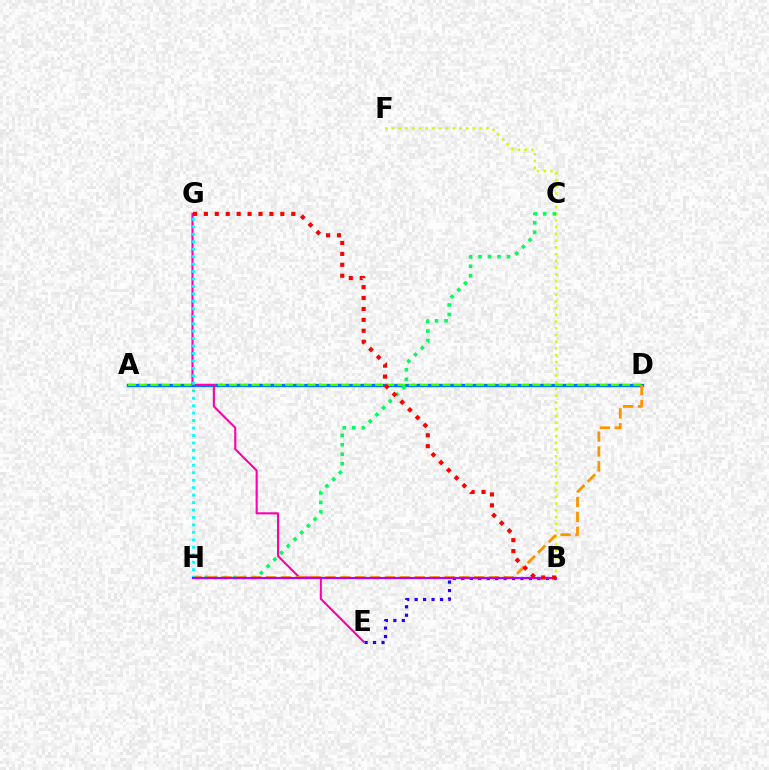{('B', 'F'): [{'color': '#d1ff00', 'line_style': 'dotted', 'thickness': 1.83}], ('A', 'D'): [{'color': '#0074ff', 'line_style': 'solid', 'thickness': 2.44}, {'color': '#3dff00', 'line_style': 'dashed', 'thickness': 1.53}], ('C', 'H'): [{'color': '#00ff5c', 'line_style': 'dotted', 'thickness': 2.58}], ('E', 'G'): [{'color': '#ff00ac', 'line_style': 'solid', 'thickness': 1.51}], ('D', 'H'): [{'color': '#ff9400', 'line_style': 'dashed', 'thickness': 2.02}], ('B', 'E'): [{'color': '#2500ff', 'line_style': 'dotted', 'thickness': 2.3}], ('G', 'H'): [{'color': '#00fff6', 'line_style': 'dotted', 'thickness': 2.03}], ('B', 'H'): [{'color': '#b900ff', 'line_style': 'solid', 'thickness': 1.55}], ('B', 'G'): [{'color': '#ff0000', 'line_style': 'dotted', 'thickness': 2.97}]}